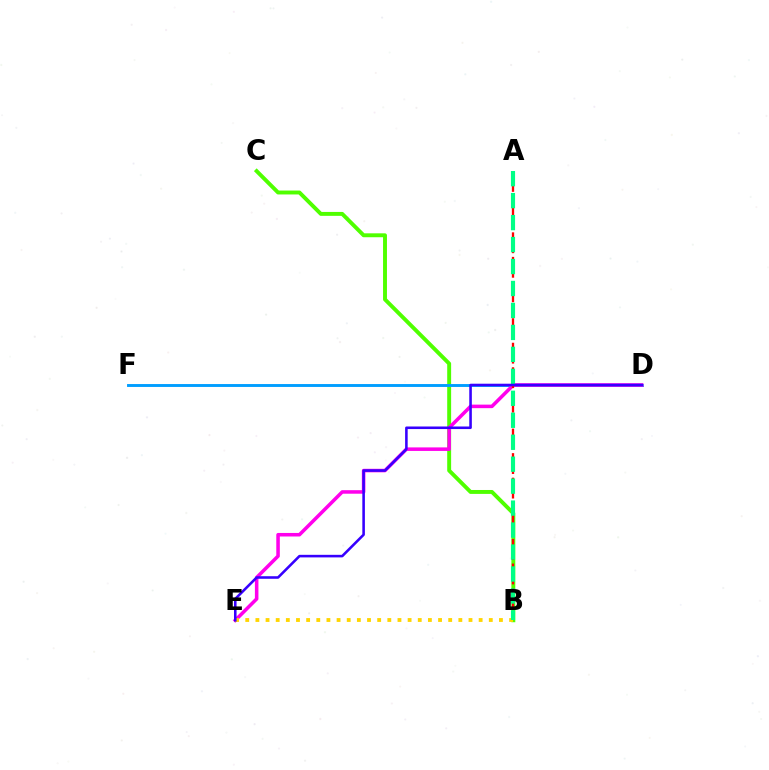{('B', 'C'): [{'color': '#4fff00', 'line_style': 'solid', 'thickness': 2.82}], ('D', 'F'): [{'color': '#009eff', 'line_style': 'solid', 'thickness': 2.08}], ('D', 'E'): [{'color': '#ff00ed', 'line_style': 'solid', 'thickness': 2.55}, {'color': '#3700ff', 'line_style': 'solid', 'thickness': 1.85}], ('A', 'B'): [{'color': '#ff0000', 'line_style': 'dashed', 'thickness': 1.67}, {'color': '#00ff86', 'line_style': 'dashed', 'thickness': 2.98}], ('B', 'E'): [{'color': '#ffd500', 'line_style': 'dotted', 'thickness': 2.76}]}